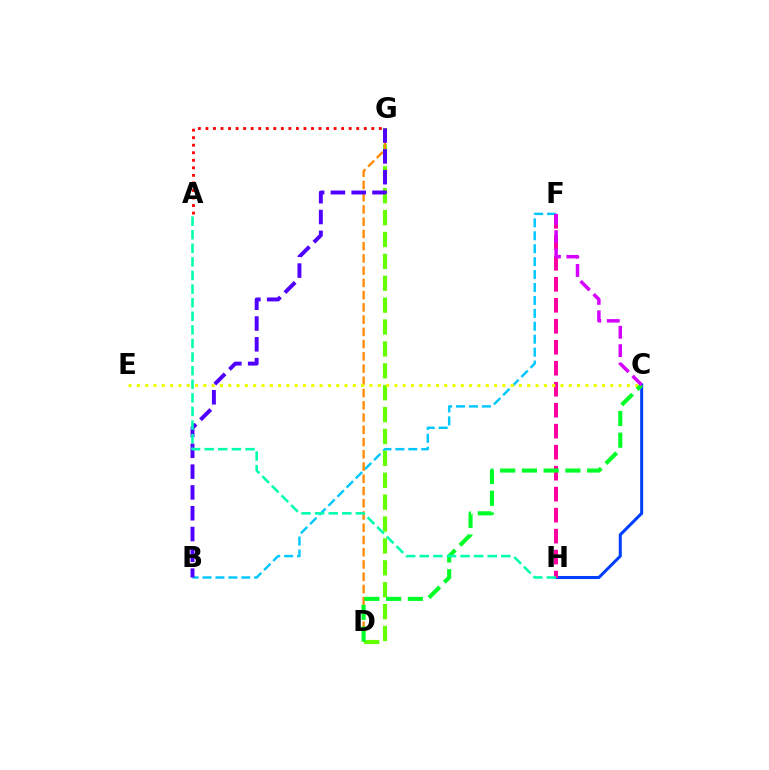{('C', 'H'): [{'color': '#003fff', 'line_style': 'solid', 'thickness': 2.18}], ('B', 'F'): [{'color': '#00c7ff', 'line_style': 'dashed', 'thickness': 1.76}], ('D', 'G'): [{'color': '#66ff00', 'line_style': 'dashed', 'thickness': 2.97}, {'color': '#ff8800', 'line_style': 'dashed', 'thickness': 1.66}], ('B', 'G'): [{'color': '#4f00ff', 'line_style': 'dashed', 'thickness': 2.83}], ('F', 'H'): [{'color': '#ff00a0', 'line_style': 'dashed', 'thickness': 2.85}], ('A', 'G'): [{'color': '#ff0000', 'line_style': 'dotted', 'thickness': 2.05}], ('C', 'E'): [{'color': '#eeff00', 'line_style': 'dotted', 'thickness': 2.26}], ('C', 'D'): [{'color': '#00ff27', 'line_style': 'dashed', 'thickness': 2.95}], ('A', 'H'): [{'color': '#00ffaf', 'line_style': 'dashed', 'thickness': 1.85}], ('C', 'F'): [{'color': '#d600ff', 'line_style': 'dashed', 'thickness': 2.5}]}